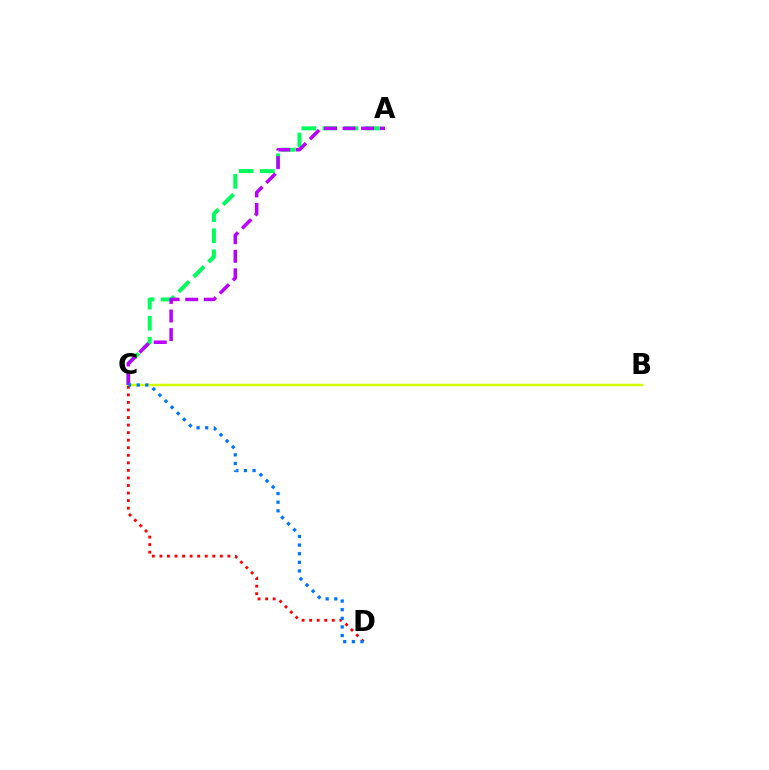{('B', 'C'): [{'color': '#d1ff00', 'line_style': 'solid', 'thickness': 1.77}], ('C', 'D'): [{'color': '#ff0000', 'line_style': 'dotted', 'thickness': 2.05}, {'color': '#0074ff', 'line_style': 'dotted', 'thickness': 2.34}], ('A', 'C'): [{'color': '#00ff5c', 'line_style': 'dashed', 'thickness': 2.87}, {'color': '#b900ff', 'line_style': 'dashed', 'thickness': 2.52}]}